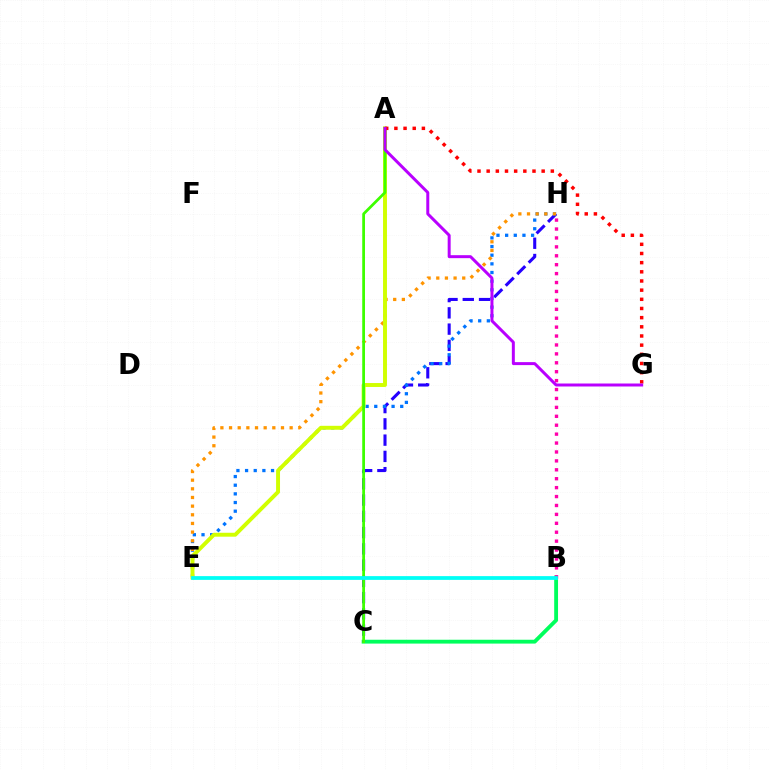{('B', 'C'): [{'color': '#00ff5c', 'line_style': 'solid', 'thickness': 2.77}], ('C', 'H'): [{'color': '#2500ff', 'line_style': 'dashed', 'thickness': 2.21}], ('E', 'H'): [{'color': '#0074ff', 'line_style': 'dotted', 'thickness': 2.35}, {'color': '#ff9400', 'line_style': 'dotted', 'thickness': 2.35}], ('A', 'E'): [{'color': '#d1ff00', 'line_style': 'solid', 'thickness': 2.83}], ('B', 'H'): [{'color': '#ff00ac', 'line_style': 'dotted', 'thickness': 2.42}], ('A', 'C'): [{'color': '#3dff00', 'line_style': 'solid', 'thickness': 1.98}], ('B', 'E'): [{'color': '#00fff6', 'line_style': 'solid', 'thickness': 2.7}], ('A', 'G'): [{'color': '#ff0000', 'line_style': 'dotted', 'thickness': 2.49}, {'color': '#b900ff', 'line_style': 'solid', 'thickness': 2.15}]}